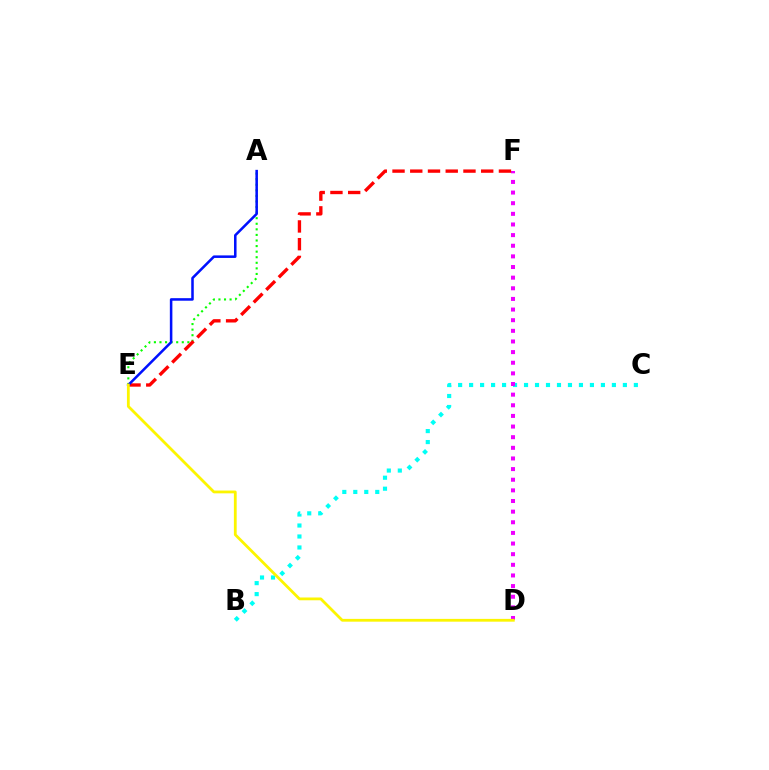{('B', 'C'): [{'color': '#00fff6', 'line_style': 'dotted', 'thickness': 2.98}], ('A', 'E'): [{'color': '#08ff00', 'line_style': 'dotted', 'thickness': 1.52}, {'color': '#0010ff', 'line_style': 'solid', 'thickness': 1.82}], ('D', 'F'): [{'color': '#ee00ff', 'line_style': 'dotted', 'thickness': 2.89}], ('E', 'F'): [{'color': '#ff0000', 'line_style': 'dashed', 'thickness': 2.41}], ('D', 'E'): [{'color': '#fcf500', 'line_style': 'solid', 'thickness': 2.01}]}